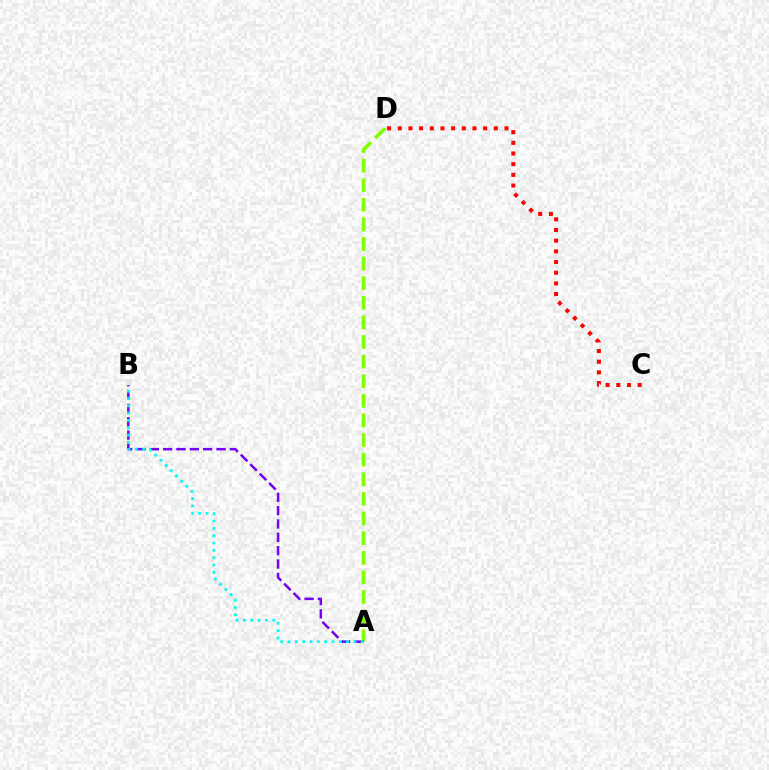{('A', 'D'): [{'color': '#84ff00', 'line_style': 'dashed', 'thickness': 2.66}], ('C', 'D'): [{'color': '#ff0000', 'line_style': 'dotted', 'thickness': 2.9}], ('A', 'B'): [{'color': '#7200ff', 'line_style': 'dashed', 'thickness': 1.81}, {'color': '#00fff6', 'line_style': 'dotted', 'thickness': 1.99}]}